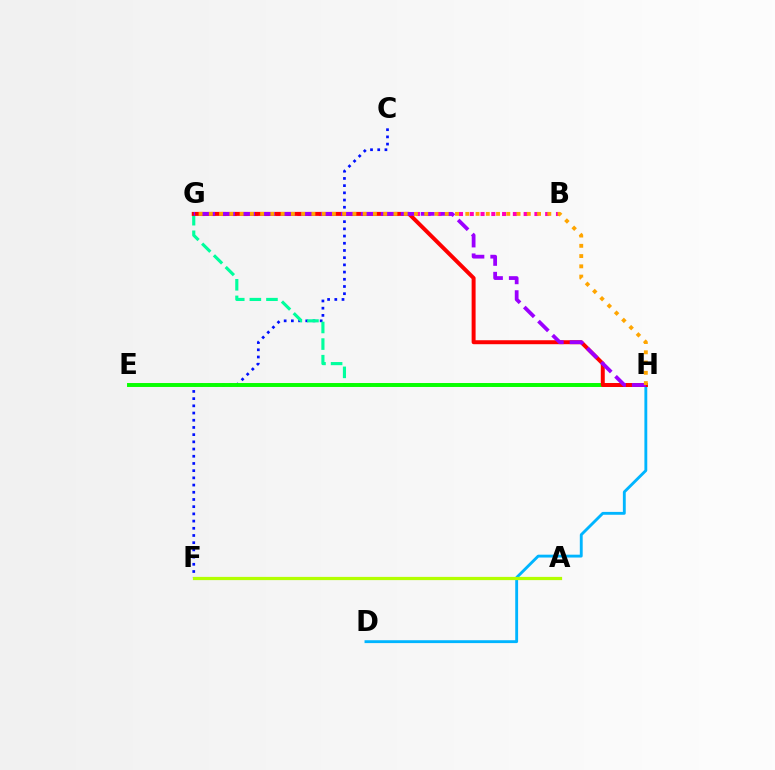{('C', 'F'): [{'color': '#0010ff', 'line_style': 'dotted', 'thickness': 1.96}], ('G', 'H'): [{'color': '#00ff9d', 'line_style': 'dashed', 'thickness': 2.26}, {'color': '#ff0000', 'line_style': 'solid', 'thickness': 2.86}, {'color': '#9b00ff', 'line_style': 'dashed', 'thickness': 2.71}, {'color': '#ffa500', 'line_style': 'dotted', 'thickness': 2.79}], ('B', 'G'): [{'color': '#ff00bd', 'line_style': 'dotted', 'thickness': 2.93}], ('E', 'H'): [{'color': '#08ff00', 'line_style': 'solid', 'thickness': 2.84}], ('D', 'H'): [{'color': '#00b5ff', 'line_style': 'solid', 'thickness': 2.06}], ('A', 'F'): [{'color': '#b3ff00', 'line_style': 'solid', 'thickness': 2.32}]}